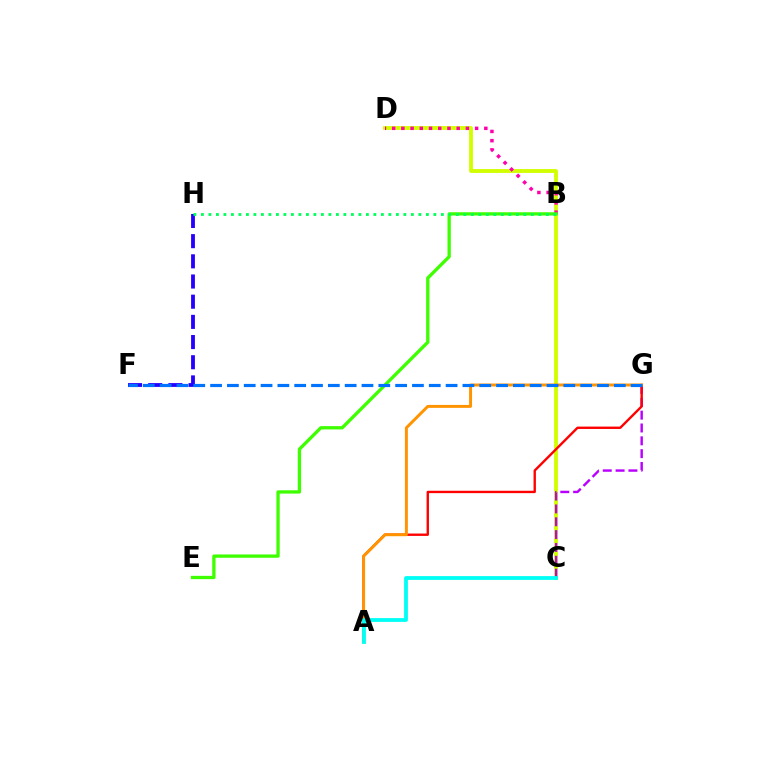{('C', 'D'): [{'color': '#d1ff00', 'line_style': 'solid', 'thickness': 2.77}], ('B', 'D'): [{'color': '#ff00ac', 'line_style': 'dotted', 'thickness': 2.5}], ('B', 'E'): [{'color': '#3dff00', 'line_style': 'solid', 'thickness': 2.37}], ('C', 'G'): [{'color': '#b900ff', 'line_style': 'dashed', 'thickness': 1.74}], ('F', 'H'): [{'color': '#2500ff', 'line_style': 'dashed', 'thickness': 2.74}], ('A', 'G'): [{'color': '#ff0000', 'line_style': 'solid', 'thickness': 1.71}, {'color': '#ff9400', 'line_style': 'solid', 'thickness': 2.12}], ('B', 'H'): [{'color': '#00ff5c', 'line_style': 'dotted', 'thickness': 2.04}], ('F', 'G'): [{'color': '#0074ff', 'line_style': 'dashed', 'thickness': 2.29}], ('A', 'C'): [{'color': '#00fff6', 'line_style': 'solid', 'thickness': 2.73}]}